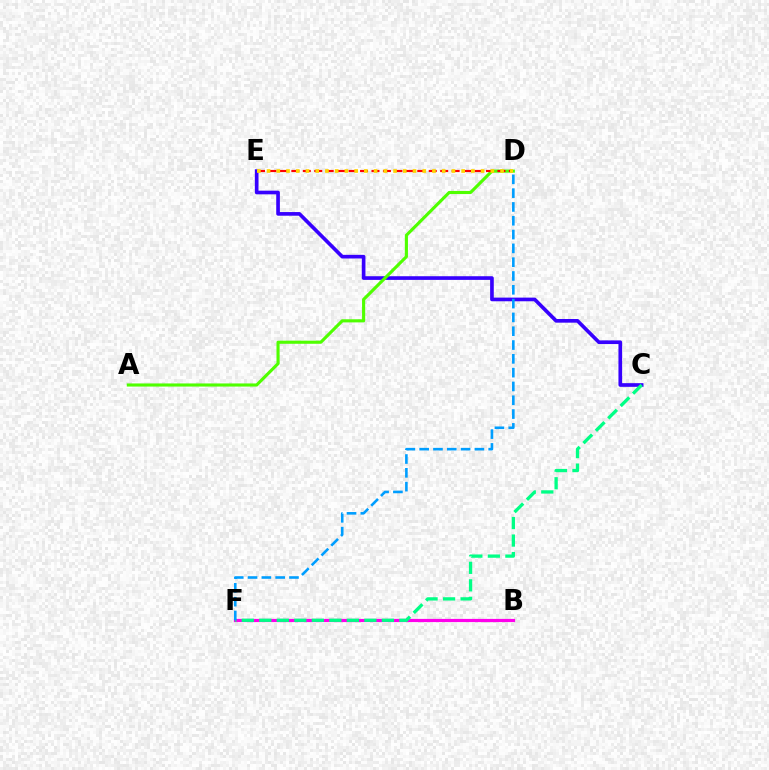{('C', 'E'): [{'color': '#3700ff', 'line_style': 'solid', 'thickness': 2.64}], ('B', 'F'): [{'color': '#ff00ed', 'line_style': 'solid', 'thickness': 2.31}], ('C', 'F'): [{'color': '#00ff86', 'line_style': 'dashed', 'thickness': 2.38}], ('A', 'D'): [{'color': '#4fff00', 'line_style': 'solid', 'thickness': 2.25}], ('D', 'E'): [{'color': '#ff0000', 'line_style': 'dashed', 'thickness': 1.56}, {'color': '#ffd500', 'line_style': 'dotted', 'thickness': 2.64}], ('D', 'F'): [{'color': '#009eff', 'line_style': 'dashed', 'thickness': 1.88}]}